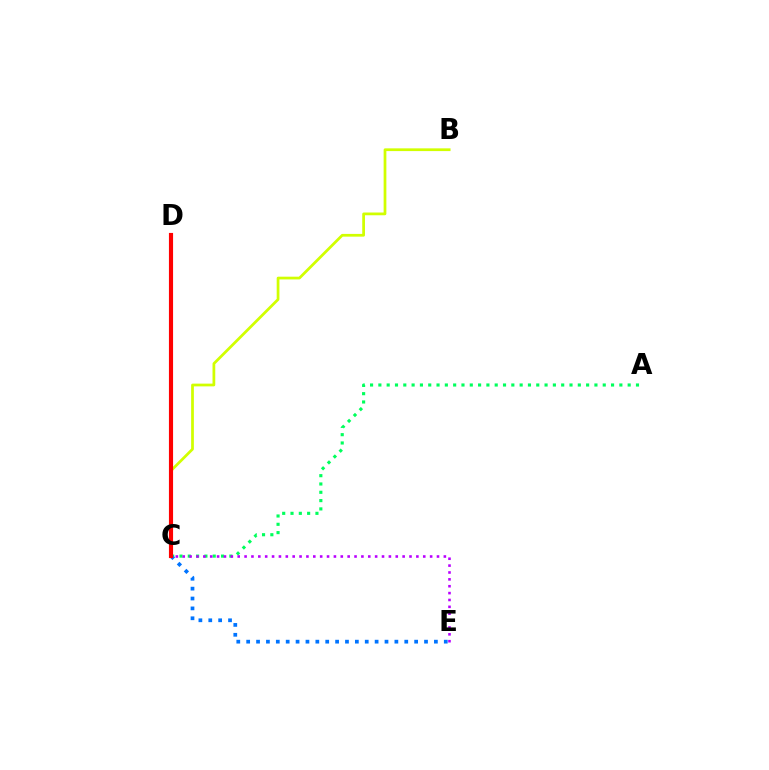{('A', 'C'): [{'color': '#00ff5c', 'line_style': 'dotted', 'thickness': 2.26}], ('B', 'C'): [{'color': '#d1ff00', 'line_style': 'solid', 'thickness': 1.98}], ('C', 'E'): [{'color': '#0074ff', 'line_style': 'dotted', 'thickness': 2.68}, {'color': '#b900ff', 'line_style': 'dotted', 'thickness': 1.87}], ('C', 'D'): [{'color': '#ff0000', 'line_style': 'solid', 'thickness': 2.98}]}